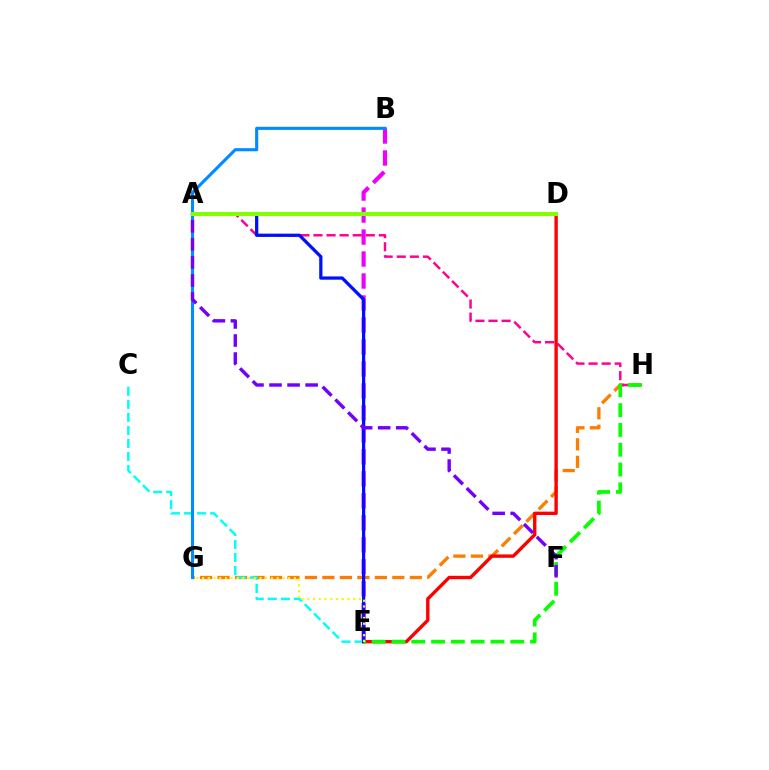{('B', 'E'): [{'color': '#ee00ff', 'line_style': 'dashed', 'thickness': 2.99}], ('G', 'H'): [{'color': '#ff7c00', 'line_style': 'dashed', 'thickness': 2.37}], ('A', 'H'): [{'color': '#ff0094', 'line_style': 'dashed', 'thickness': 1.78}], ('D', 'E'): [{'color': '#ff0000', 'line_style': 'solid', 'thickness': 2.43}], ('C', 'E'): [{'color': '#00fff6', 'line_style': 'dashed', 'thickness': 1.77}], ('A', 'E'): [{'color': '#0010ff', 'line_style': 'solid', 'thickness': 2.34}], ('E', 'H'): [{'color': '#08ff00', 'line_style': 'dashed', 'thickness': 2.69}], ('E', 'G'): [{'color': '#fcf500', 'line_style': 'dotted', 'thickness': 1.56}], ('B', 'G'): [{'color': '#008cff', 'line_style': 'solid', 'thickness': 2.23}], ('A', 'D'): [{'color': '#00ff74', 'line_style': 'dashed', 'thickness': 2.61}, {'color': '#84ff00', 'line_style': 'solid', 'thickness': 2.93}], ('A', 'F'): [{'color': '#7200ff', 'line_style': 'dashed', 'thickness': 2.45}]}